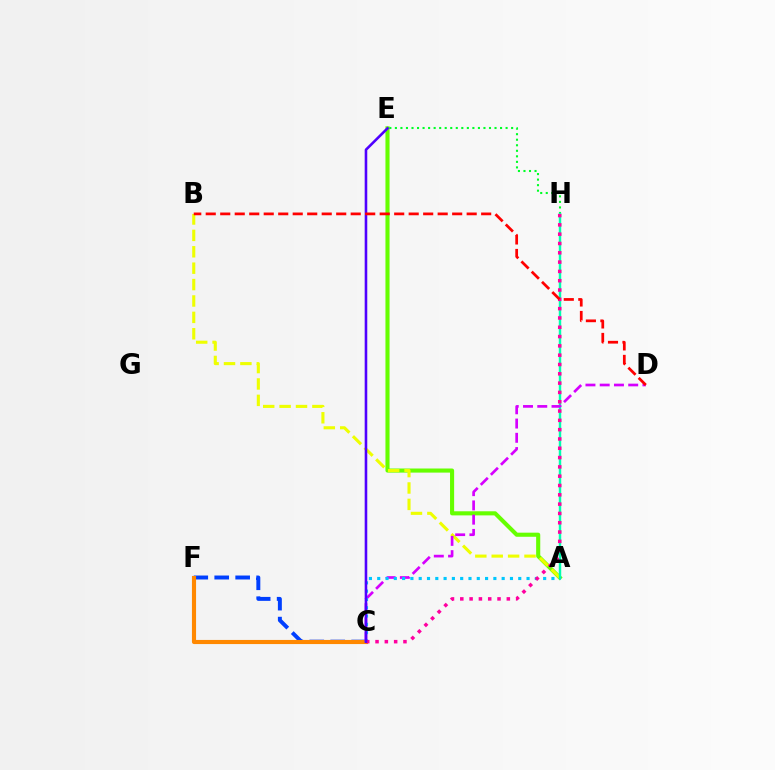{('C', 'F'): [{'color': '#003fff', 'line_style': 'dashed', 'thickness': 2.85}, {'color': '#ff8800', 'line_style': 'solid', 'thickness': 2.97}], ('A', 'E'): [{'color': '#66ff00', 'line_style': 'solid', 'thickness': 2.95}], ('A', 'B'): [{'color': '#eeff00', 'line_style': 'dashed', 'thickness': 2.23}], ('E', 'H'): [{'color': '#00ff27', 'line_style': 'dotted', 'thickness': 1.5}], ('A', 'H'): [{'color': '#00ffaf', 'line_style': 'solid', 'thickness': 1.75}], ('C', 'D'): [{'color': '#d600ff', 'line_style': 'dashed', 'thickness': 1.94}], ('A', 'C'): [{'color': '#00c7ff', 'line_style': 'dotted', 'thickness': 2.25}], ('C', 'H'): [{'color': '#ff00a0', 'line_style': 'dotted', 'thickness': 2.53}], ('C', 'E'): [{'color': '#4f00ff', 'line_style': 'solid', 'thickness': 1.86}], ('B', 'D'): [{'color': '#ff0000', 'line_style': 'dashed', 'thickness': 1.97}]}